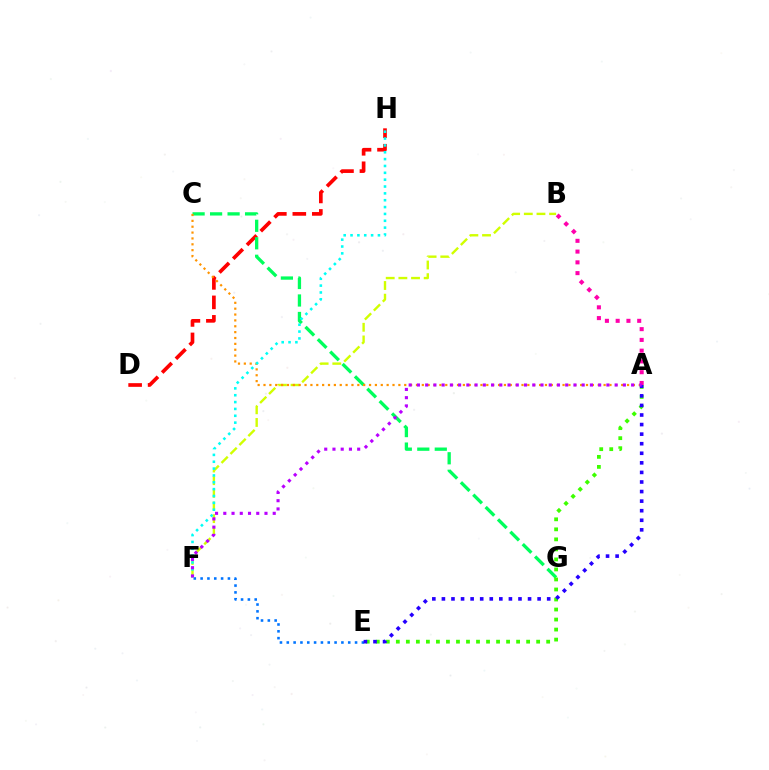{('E', 'F'): [{'color': '#0074ff', 'line_style': 'dotted', 'thickness': 1.85}], ('D', 'H'): [{'color': '#ff0000', 'line_style': 'dashed', 'thickness': 2.65}], ('B', 'F'): [{'color': '#d1ff00', 'line_style': 'dashed', 'thickness': 1.72}], ('C', 'G'): [{'color': '#00ff5c', 'line_style': 'dashed', 'thickness': 2.38}], ('A', 'E'): [{'color': '#3dff00', 'line_style': 'dotted', 'thickness': 2.72}, {'color': '#2500ff', 'line_style': 'dotted', 'thickness': 2.6}], ('A', 'C'): [{'color': '#ff9400', 'line_style': 'dotted', 'thickness': 1.59}], ('F', 'H'): [{'color': '#00fff6', 'line_style': 'dotted', 'thickness': 1.86}], ('A', 'B'): [{'color': '#ff00ac', 'line_style': 'dotted', 'thickness': 2.93}], ('A', 'F'): [{'color': '#b900ff', 'line_style': 'dotted', 'thickness': 2.24}]}